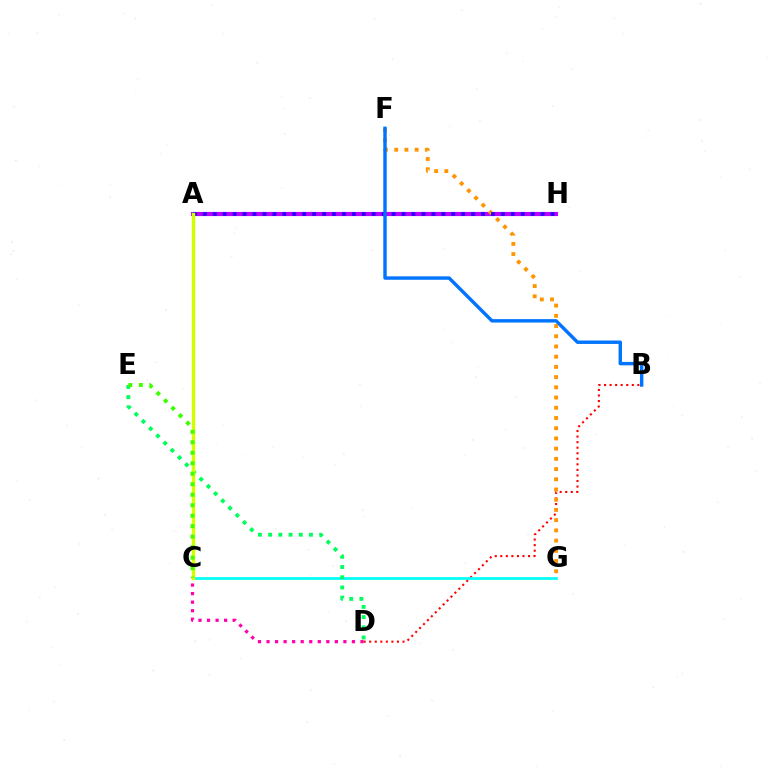{('A', 'H'): [{'color': '#b900ff', 'line_style': 'solid', 'thickness': 3.0}, {'color': '#2500ff', 'line_style': 'dotted', 'thickness': 2.7}], ('C', 'D'): [{'color': '#ff00ac', 'line_style': 'dotted', 'thickness': 2.32}], ('B', 'D'): [{'color': '#ff0000', 'line_style': 'dotted', 'thickness': 1.51}], ('F', 'G'): [{'color': '#ff9400', 'line_style': 'dotted', 'thickness': 2.78}], ('C', 'G'): [{'color': '#00fff6', 'line_style': 'solid', 'thickness': 1.96}], ('D', 'E'): [{'color': '#00ff5c', 'line_style': 'dotted', 'thickness': 2.77}], ('B', 'F'): [{'color': '#0074ff', 'line_style': 'solid', 'thickness': 2.46}], ('A', 'C'): [{'color': '#d1ff00', 'line_style': 'solid', 'thickness': 2.45}], ('C', 'E'): [{'color': '#3dff00', 'line_style': 'dotted', 'thickness': 2.85}]}